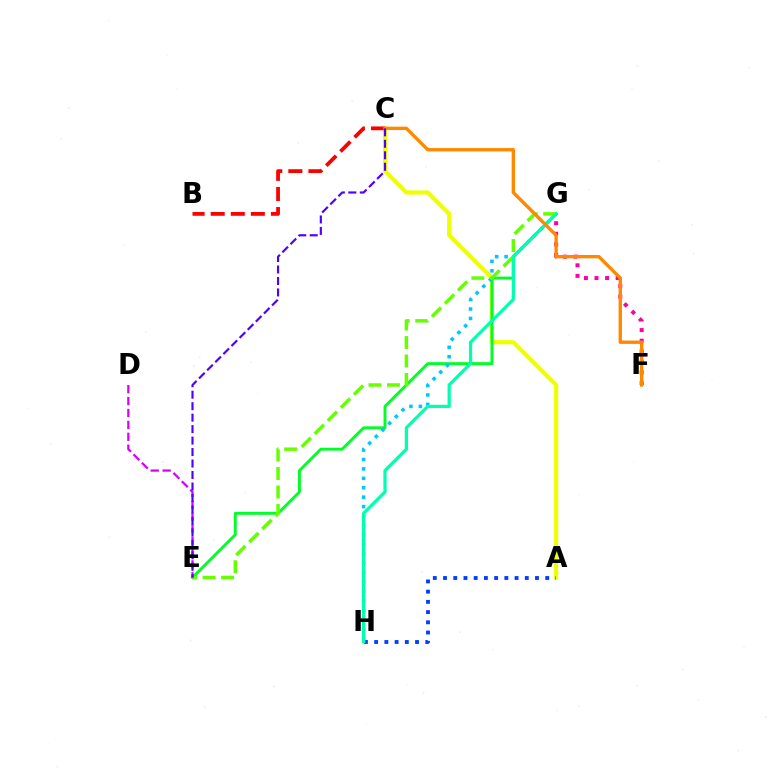{('A', 'C'): [{'color': '#eeff00', 'line_style': 'solid', 'thickness': 3.0}], ('E', 'G'): [{'color': '#00ff27', 'line_style': 'solid', 'thickness': 2.09}, {'color': '#66ff00', 'line_style': 'dashed', 'thickness': 2.51}], ('A', 'H'): [{'color': '#003fff', 'line_style': 'dotted', 'thickness': 2.78}], ('G', 'H'): [{'color': '#00c7ff', 'line_style': 'dotted', 'thickness': 2.56}, {'color': '#00ffaf', 'line_style': 'solid', 'thickness': 2.32}], ('F', 'G'): [{'color': '#ff00a0', 'line_style': 'dotted', 'thickness': 2.88}], ('B', 'C'): [{'color': '#ff0000', 'line_style': 'dashed', 'thickness': 2.73}], ('D', 'E'): [{'color': '#d600ff', 'line_style': 'dashed', 'thickness': 1.62}], ('C', 'F'): [{'color': '#ff8800', 'line_style': 'solid', 'thickness': 2.41}], ('C', 'E'): [{'color': '#4f00ff', 'line_style': 'dashed', 'thickness': 1.56}]}